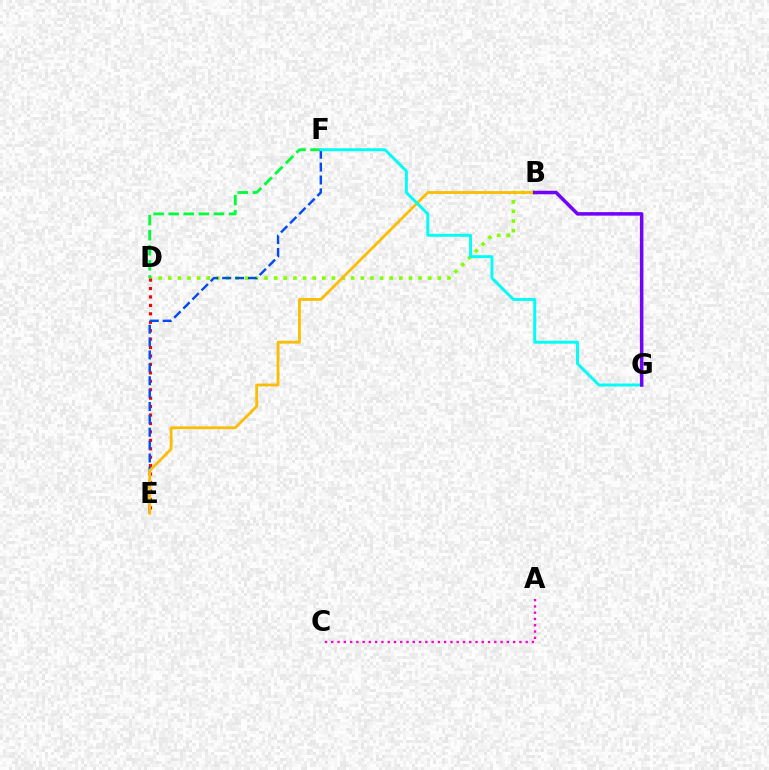{('A', 'C'): [{'color': '#ff00cf', 'line_style': 'dotted', 'thickness': 1.7}], ('B', 'D'): [{'color': '#84ff00', 'line_style': 'dotted', 'thickness': 2.62}], ('D', 'F'): [{'color': '#00ff39', 'line_style': 'dashed', 'thickness': 2.05}], ('D', 'E'): [{'color': '#ff0000', 'line_style': 'dotted', 'thickness': 2.29}], ('E', 'F'): [{'color': '#004bff', 'line_style': 'dashed', 'thickness': 1.75}], ('B', 'E'): [{'color': '#ffbd00', 'line_style': 'solid', 'thickness': 2.0}], ('F', 'G'): [{'color': '#00fff6', 'line_style': 'solid', 'thickness': 2.12}], ('B', 'G'): [{'color': '#7200ff', 'line_style': 'solid', 'thickness': 2.53}]}